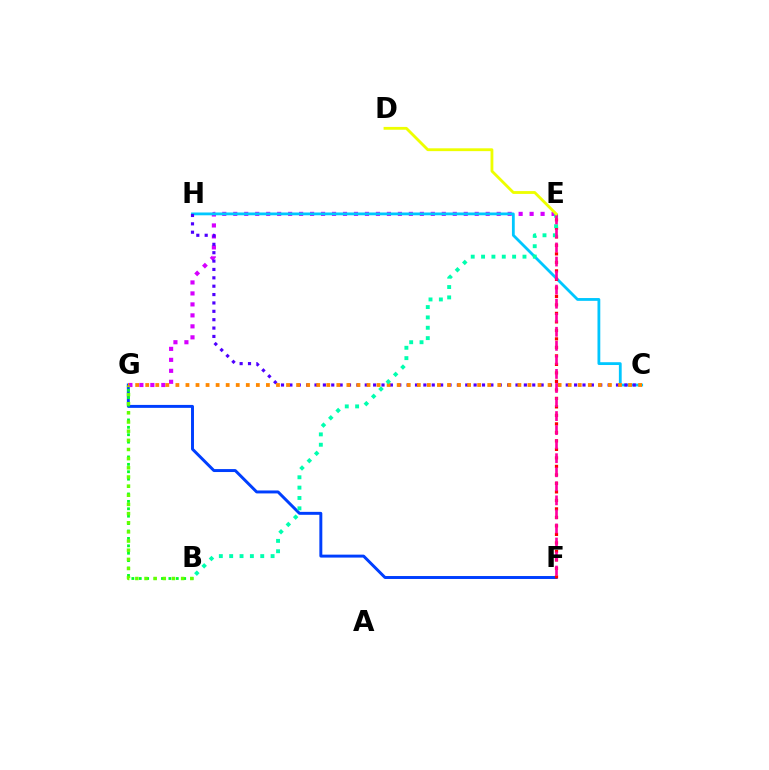{('F', 'G'): [{'color': '#003fff', 'line_style': 'solid', 'thickness': 2.13}], ('E', 'G'): [{'color': '#d600ff', 'line_style': 'dotted', 'thickness': 2.98}], ('B', 'G'): [{'color': '#00ff27', 'line_style': 'dotted', 'thickness': 2.01}, {'color': '#66ff00', 'line_style': 'dotted', 'thickness': 2.49}], ('C', 'H'): [{'color': '#00c7ff', 'line_style': 'solid', 'thickness': 2.02}, {'color': '#4f00ff', 'line_style': 'dotted', 'thickness': 2.28}], ('E', 'F'): [{'color': '#ff0000', 'line_style': 'dotted', 'thickness': 2.31}, {'color': '#ff00a0', 'line_style': 'dashed', 'thickness': 1.91}], ('C', 'G'): [{'color': '#ff8800', 'line_style': 'dotted', 'thickness': 2.73}], ('B', 'E'): [{'color': '#00ffaf', 'line_style': 'dotted', 'thickness': 2.81}], ('D', 'E'): [{'color': '#eeff00', 'line_style': 'solid', 'thickness': 2.04}]}